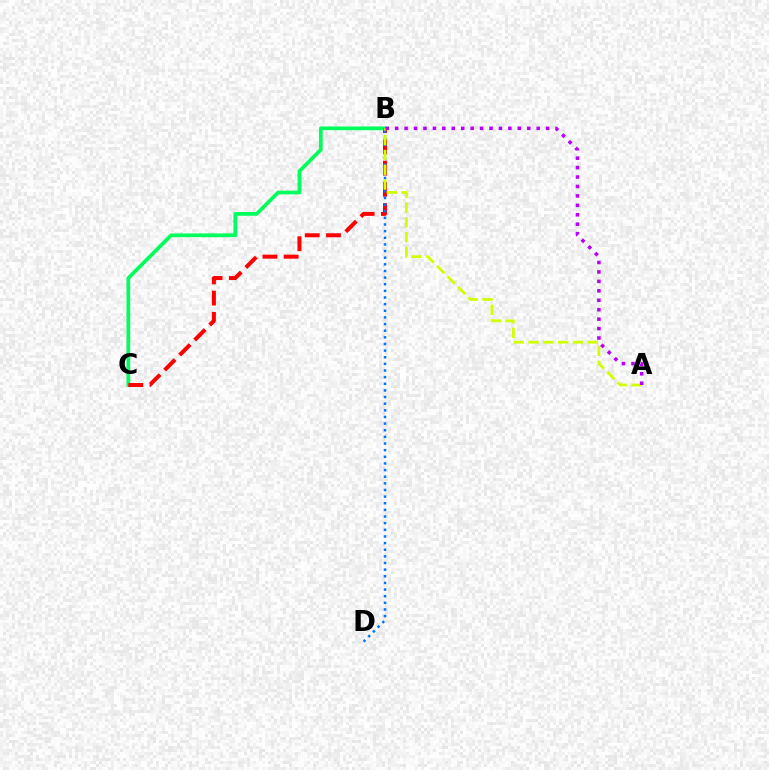{('B', 'C'): [{'color': '#00ff5c', 'line_style': 'solid', 'thickness': 2.67}, {'color': '#ff0000', 'line_style': 'dashed', 'thickness': 2.89}], ('B', 'D'): [{'color': '#0074ff', 'line_style': 'dotted', 'thickness': 1.8}], ('A', 'B'): [{'color': '#d1ff00', 'line_style': 'dashed', 'thickness': 2.01}, {'color': '#b900ff', 'line_style': 'dotted', 'thickness': 2.56}]}